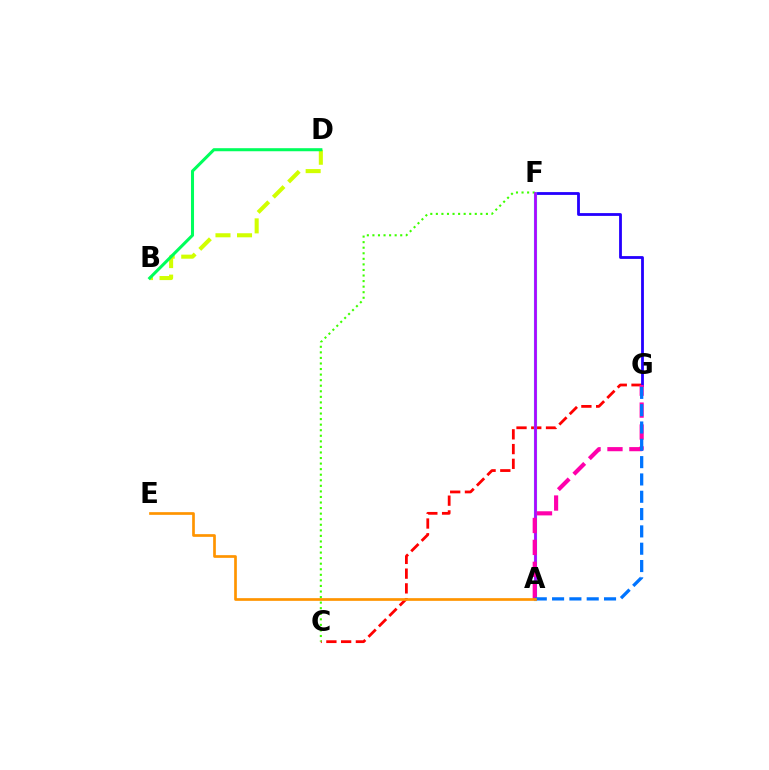{('C', 'G'): [{'color': '#ff0000', 'line_style': 'dashed', 'thickness': 2.0}], ('F', 'G'): [{'color': '#2500ff', 'line_style': 'solid', 'thickness': 2.02}], ('A', 'F'): [{'color': '#00fff6', 'line_style': 'solid', 'thickness': 2.28}, {'color': '#b900ff', 'line_style': 'solid', 'thickness': 1.93}], ('C', 'F'): [{'color': '#3dff00', 'line_style': 'dotted', 'thickness': 1.51}], ('B', 'D'): [{'color': '#d1ff00', 'line_style': 'dashed', 'thickness': 2.93}, {'color': '#00ff5c', 'line_style': 'solid', 'thickness': 2.2}], ('A', 'G'): [{'color': '#ff00ac', 'line_style': 'dashed', 'thickness': 2.98}, {'color': '#0074ff', 'line_style': 'dashed', 'thickness': 2.35}], ('A', 'E'): [{'color': '#ff9400', 'line_style': 'solid', 'thickness': 1.94}]}